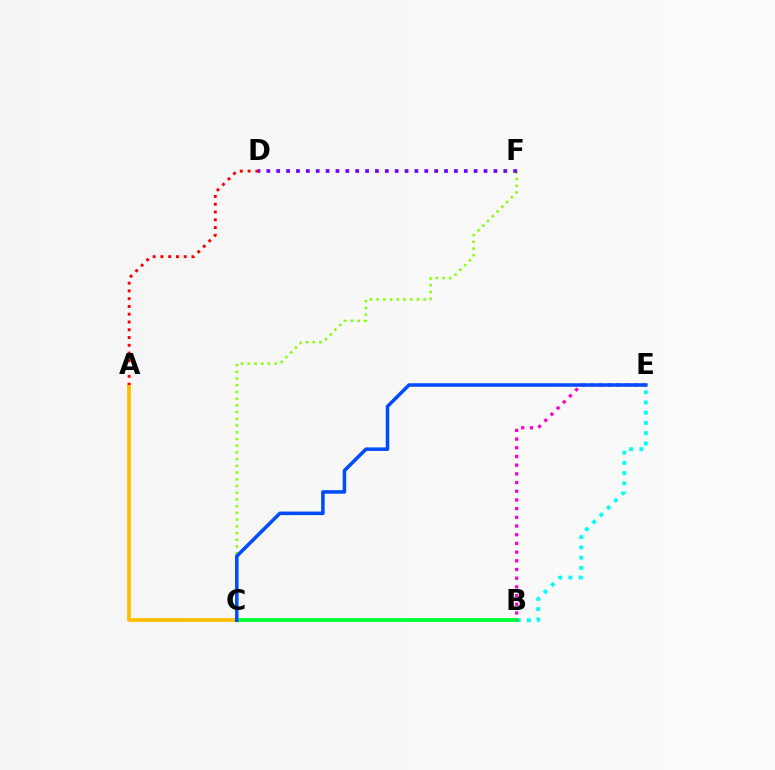{('A', 'C'): [{'color': '#ffbd00', 'line_style': 'solid', 'thickness': 2.69}], ('B', 'E'): [{'color': '#00fff6', 'line_style': 'dotted', 'thickness': 2.78}, {'color': '#ff00cf', 'line_style': 'dotted', 'thickness': 2.36}], ('B', 'C'): [{'color': '#00ff39', 'line_style': 'solid', 'thickness': 2.77}], ('A', 'D'): [{'color': '#ff0000', 'line_style': 'dotted', 'thickness': 2.11}], ('C', 'F'): [{'color': '#84ff00', 'line_style': 'dotted', 'thickness': 1.82}], ('D', 'F'): [{'color': '#7200ff', 'line_style': 'dotted', 'thickness': 2.68}], ('C', 'E'): [{'color': '#004bff', 'line_style': 'solid', 'thickness': 2.53}]}